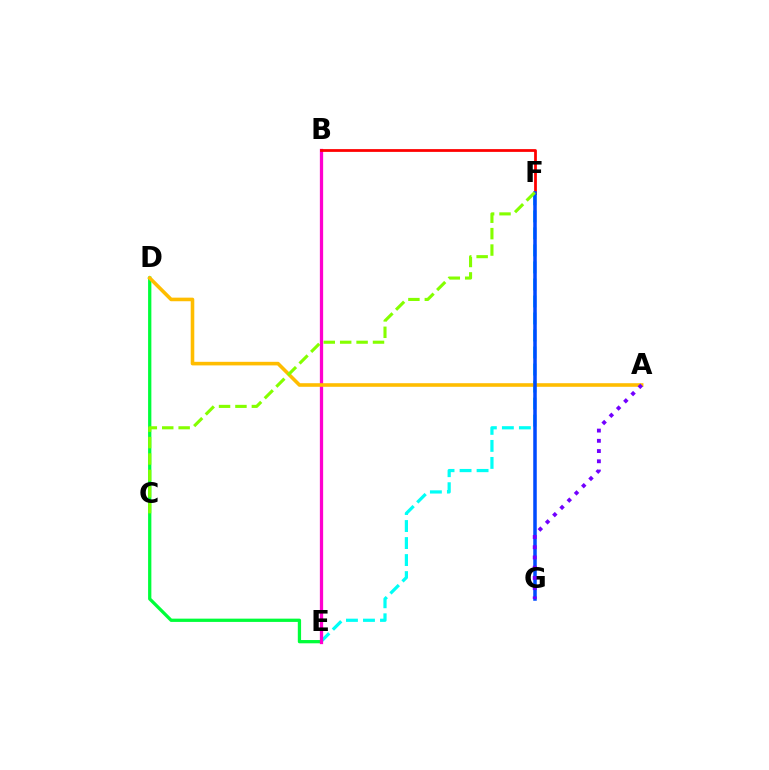{('E', 'F'): [{'color': '#00fff6', 'line_style': 'dashed', 'thickness': 2.31}], ('D', 'E'): [{'color': '#00ff39', 'line_style': 'solid', 'thickness': 2.36}], ('B', 'E'): [{'color': '#ff00cf', 'line_style': 'solid', 'thickness': 2.36}], ('B', 'F'): [{'color': '#ff0000', 'line_style': 'solid', 'thickness': 1.99}], ('A', 'D'): [{'color': '#ffbd00', 'line_style': 'solid', 'thickness': 2.58}], ('F', 'G'): [{'color': '#004bff', 'line_style': 'solid', 'thickness': 2.53}], ('A', 'G'): [{'color': '#7200ff', 'line_style': 'dotted', 'thickness': 2.78}], ('C', 'F'): [{'color': '#84ff00', 'line_style': 'dashed', 'thickness': 2.23}]}